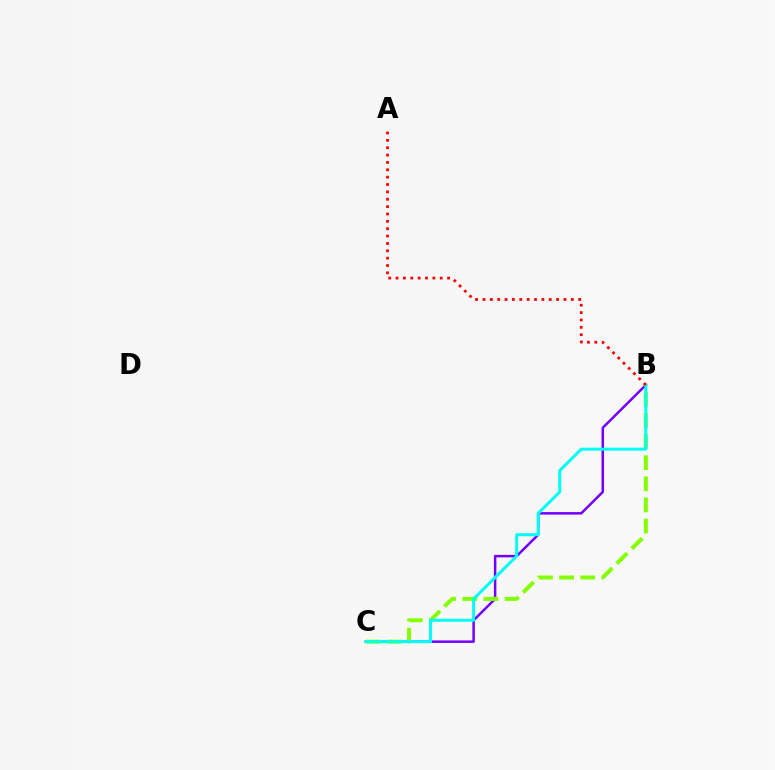{('B', 'C'): [{'color': '#7200ff', 'line_style': 'solid', 'thickness': 1.79}, {'color': '#84ff00', 'line_style': 'dashed', 'thickness': 2.87}, {'color': '#00fff6', 'line_style': 'solid', 'thickness': 2.16}], ('A', 'B'): [{'color': '#ff0000', 'line_style': 'dotted', 'thickness': 2.0}]}